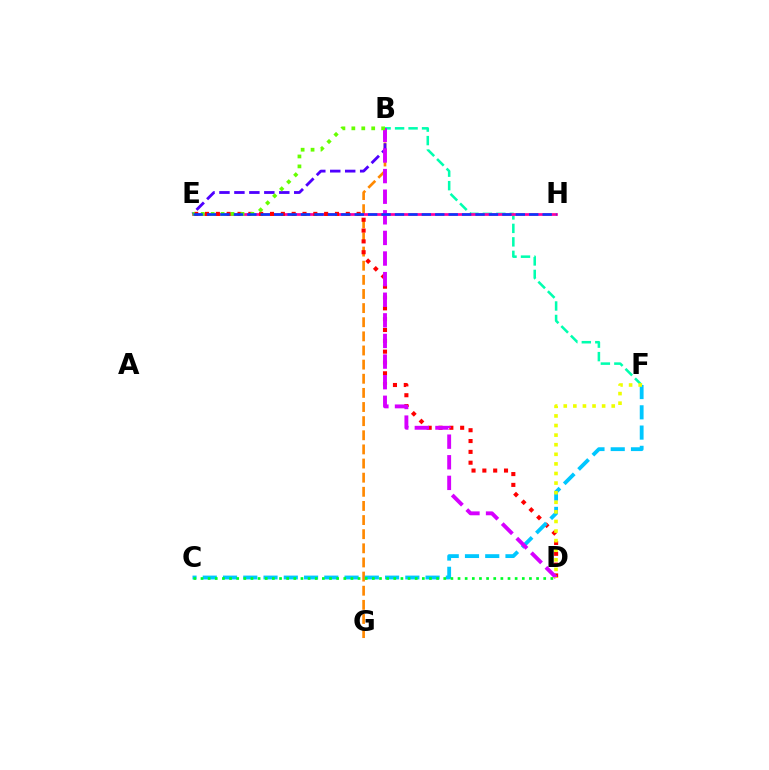{('B', 'F'): [{'color': '#00ffaf', 'line_style': 'dashed', 'thickness': 1.83}], ('B', 'G'): [{'color': '#ff8800', 'line_style': 'dashed', 'thickness': 1.92}], ('E', 'H'): [{'color': '#ff00a0', 'line_style': 'solid', 'thickness': 1.97}, {'color': '#003fff', 'line_style': 'dashed', 'thickness': 1.82}], ('D', 'E'): [{'color': '#ff0000', 'line_style': 'dotted', 'thickness': 2.94}], ('B', 'E'): [{'color': '#4f00ff', 'line_style': 'dashed', 'thickness': 2.03}, {'color': '#66ff00', 'line_style': 'dotted', 'thickness': 2.7}], ('C', 'F'): [{'color': '#00c7ff', 'line_style': 'dashed', 'thickness': 2.75}], ('B', 'D'): [{'color': '#d600ff', 'line_style': 'dashed', 'thickness': 2.8}], ('D', 'F'): [{'color': '#eeff00', 'line_style': 'dotted', 'thickness': 2.61}], ('C', 'D'): [{'color': '#00ff27', 'line_style': 'dotted', 'thickness': 1.94}]}